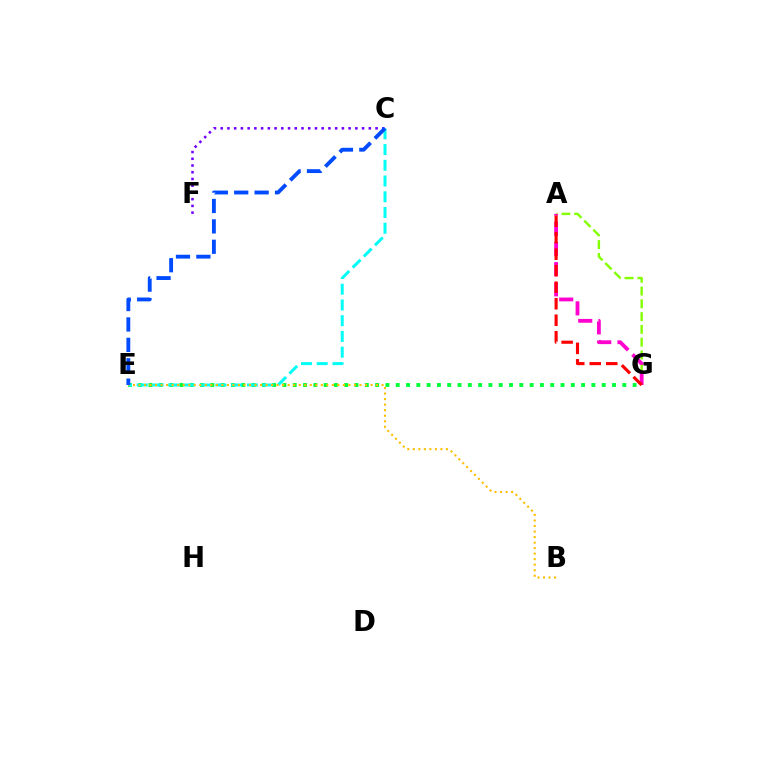{('E', 'G'): [{'color': '#00ff39', 'line_style': 'dotted', 'thickness': 2.8}], ('A', 'G'): [{'color': '#84ff00', 'line_style': 'dashed', 'thickness': 1.74}, {'color': '#ff00cf', 'line_style': 'dashed', 'thickness': 2.74}, {'color': '#ff0000', 'line_style': 'dashed', 'thickness': 2.24}], ('C', 'E'): [{'color': '#00fff6', 'line_style': 'dashed', 'thickness': 2.14}, {'color': '#004bff', 'line_style': 'dashed', 'thickness': 2.77}], ('B', 'E'): [{'color': '#ffbd00', 'line_style': 'dotted', 'thickness': 1.5}], ('C', 'F'): [{'color': '#7200ff', 'line_style': 'dotted', 'thickness': 1.83}]}